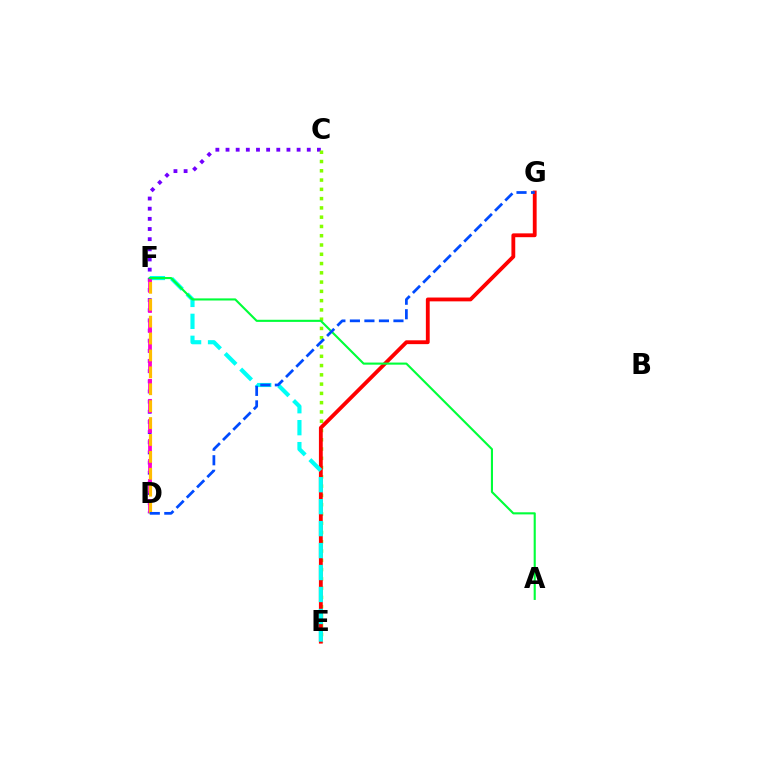{('C', 'D'): [{'color': '#7200ff', 'line_style': 'dotted', 'thickness': 2.76}], ('C', 'E'): [{'color': '#84ff00', 'line_style': 'dotted', 'thickness': 2.52}], ('E', 'G'): [{'color': '#ff0000', 'line_style': 'solid', 'thickness': 2.76}], ('E', 'F'): [{'color': '#00fff6', 'line_style': 'dashed', 'thickness': 2.98}], ('D', 'F'): [{'color': '#ff00cf', 'line_style': 'dashed', 'thickness': 2.72}, {'color': '#ffbd00', 'line_style': 'dashed', 'thickness': 2.3}], ('A', 'F'): [{'color': '#00ff39', 'line_style': 'solid', 'thickness': 1.52}], ('D', 'G'): [{'color': '#004bff', 'line_style': 'dashed', 'thickness': 1.97}]}